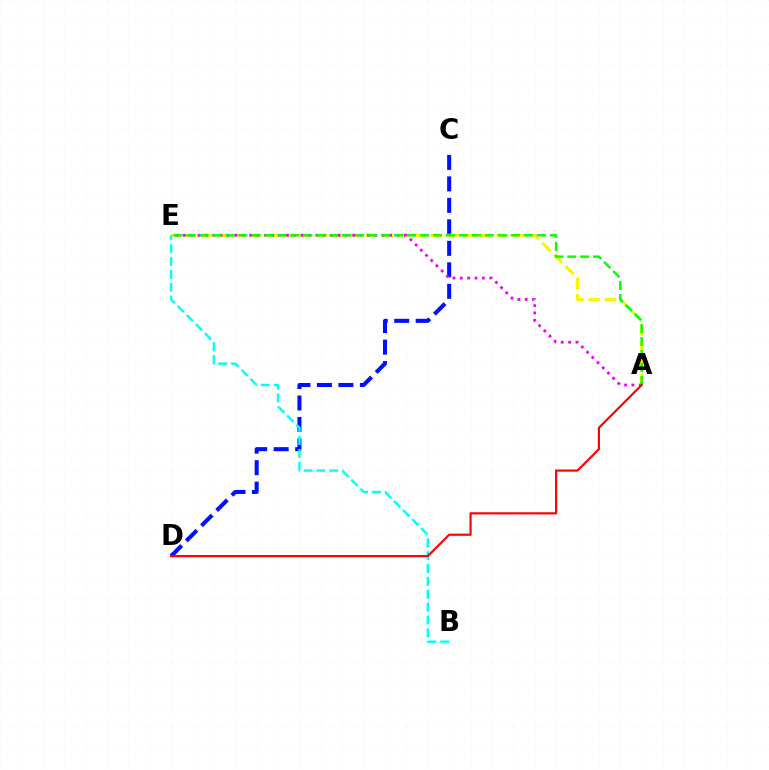{('C', 'D'): [{'color': '#0010ff', 'line_style': 'dashed', 'thickness': 2.92}], ('A', 'E'): [{'color': '#fcf500', 'line_style': 'dashed', 'thickness': 2.23}, {'color': '#ee00ff', 'line_style': 'dotted', 'thickness': 2.0}, {'color': '#08ff00', 'line_style': 'dashed', 'thickness': 1.76}], ('B', 'E'): [{'color': '#00fff6', 'line_style': 'dashed', 'thickness': 1.75}], ('A', 'D'): [{'color': '#ff0000', 'line_style': 'solid', 'thickness': 1.57}]}